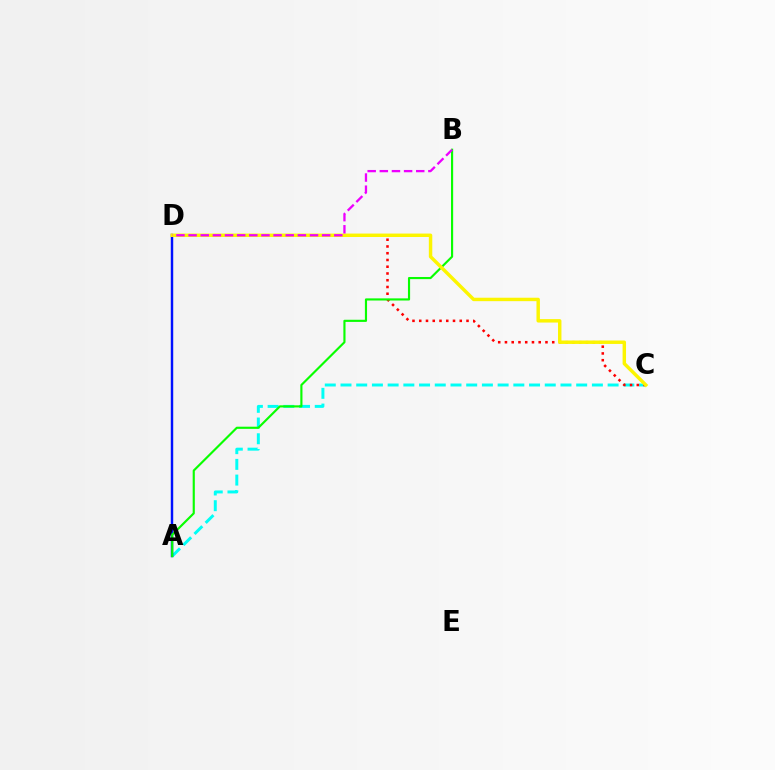{('A', 'C'): [{'color': '#00fff6', 'line_style': 'dashed', 'thickness': 2.13}], ('A', 'D'): [{'color': '#0010ff', 'line_style': 'solid', 'thickness': 1.76}], ('C', 'D'): [{'color': '#ff0000', 'line_style': 'dotted', 'thickness': 1.83}, {'color': '#fcf500', 'line_style': 'solid', 'thickness': 2.48}], ('A', 'B'): [{'color': '#08ff00', 'line_style': 'solid', 'thickness': 1.54}], ('B', 'D'): [{'color': '#ee00ff', 'line_style': 'dashed', 'thickness': 1.65}]}